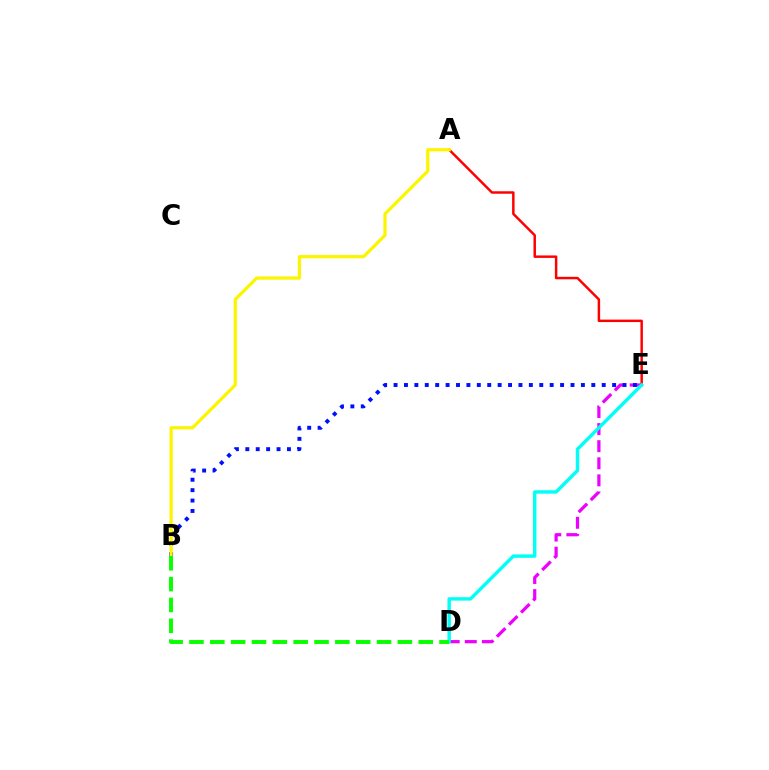{('D', 'E'): [{'color': '#ee00ff', 'line_style': 'dashed', 'thickness': 2.32}, {'color': '#00fff6', 'line_style': 'solid', 'thickness': 2.46}], ('B', 'E'): [{'color': '#0010ff', 'line_style': 'dotted', 'thickness': 2.83}], ('A', 'E'): [{'color': '#ff0000', 'line_style': 'solid', 'thickness': 1.78}], ('A', 'B'): [{'color': '#fcf500', 'line_style': 'solid', 'thickness': 2.33}], ('B', 'D'): [{'color': '#08ff00', 'line_style': 'dashed', 'thickness': 2.83}]}